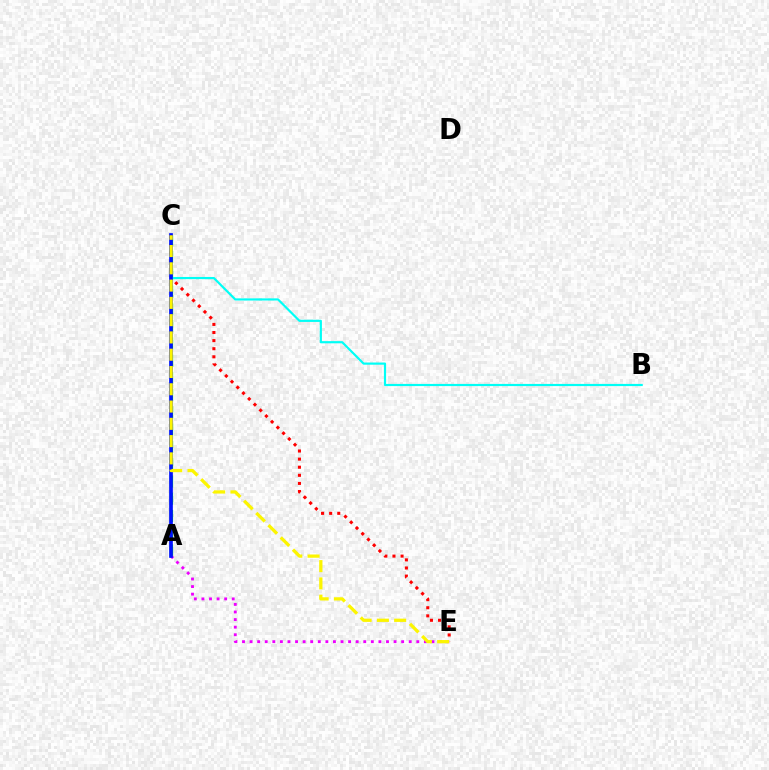{('C', 'E'): [{'color': '#ff0000', 'line_style': 'dotted', 'thickness': 2.2}, {'color': '#fcf500', 'line_style': 'dashed', 'thickness': 2.35}], ('A', 'C'): [{'color': '#08ff00', 'line_style': 'dashed', 'thickness': 2.34}, {'color': '#0010ff', 'line_style': 'solid', 'thickness': 2.66}], ('A', 'E'): [{'color': '#ee00ff', 'line_style': 'dotted', 'thickness': 2.06}], ('B', 'C'): [{'color': '#00fff6', 'line_style': 'solid', 'thickness': 1.57}]}